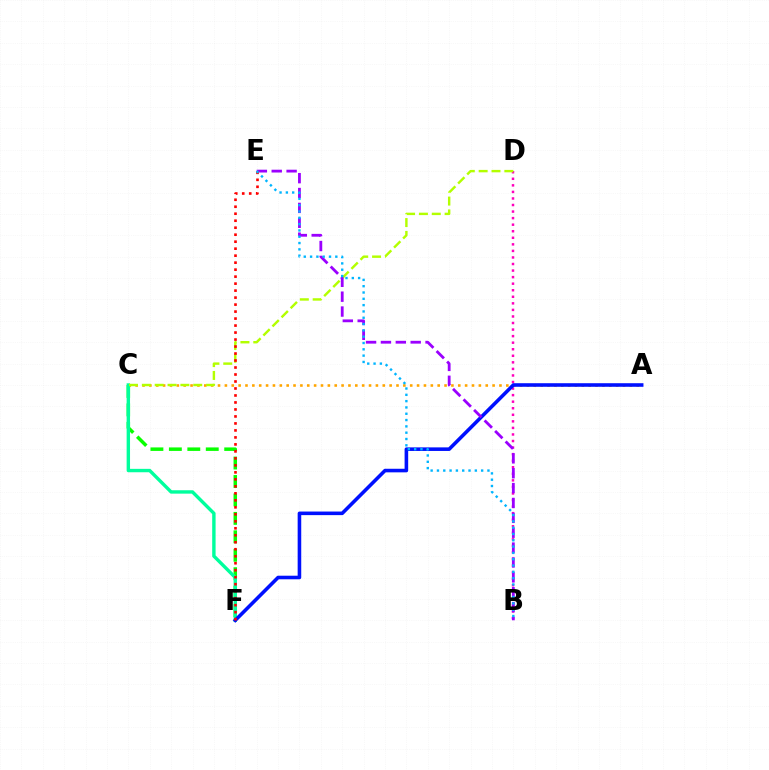{('A', 'C'): [{'color': '#ffa500', 'line_style': 'dotted', 'thickness': 1.86}], ('C', 'F'): [{'color': '#08ff00', 'line_style': 'dashed', 'thickness': 2.51}, {'color': '#00ff9d', 'line_style': 'solid', 'thickness': 2.45}], ('B', 'D'): [{'color': '#ff00bd', 'line_style': 'dotted', 'thickness': 1.78}], ('A', 'F'): [{'color': '#0010ff', 'line_style': 'solid', 'thickness': 2.58}], ('C', 'D'): [{'color': '#b3ff00', 'line_style': 'dashed', 'thickness': 1.75}], ('B', 'E'): [{'color': '#9b00ff', 'line_style': 'dashed', 'thickness': 2.02}, {'color': '#00b5ff', 'line_style': 'dotted', 'thickness': 1.72}], ('E', 'F'): [{'color': '#ff0000', 'line_style': 'dotted', 'thickness': 1.9}]}